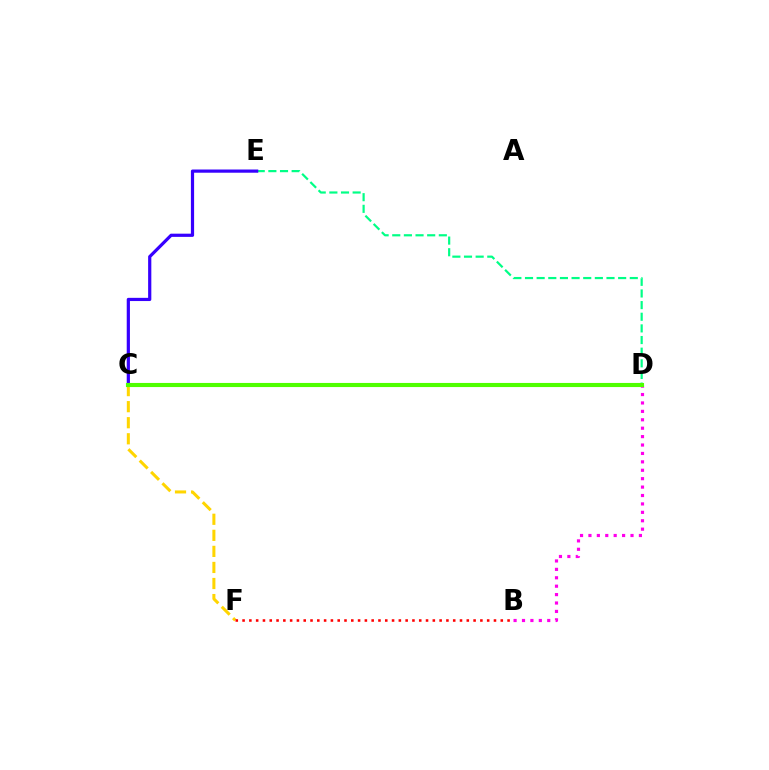{('D', 'E'): [{'color': '#00ff86', 'line_style': 'dashed', 'thickness': 1.58}], ('C', 'F'): [{'color': '#ffd500', 'line_style': 'dashed', 'thickness': 2.18}], ('B', 'D'): [{'color': '#ff00ed', 'line_style': 'dotted', 'thickness': 2.29}], ('B', 'F'): [{'color': '#ff0000', 'line_style': 'dotted', 'thickness': 1.85}], ('C', 'D'): [{'color': '#009eff', 'line_style': 'dotted', 'thickness': 2.03}, {'color': '#4fff00', 'line_style': 'solid', 'thickness': 2.96}], ('C', 'E'): [{'color': '#3700ff', 'line_style': 'solid', 'thickness': 2.31}]}